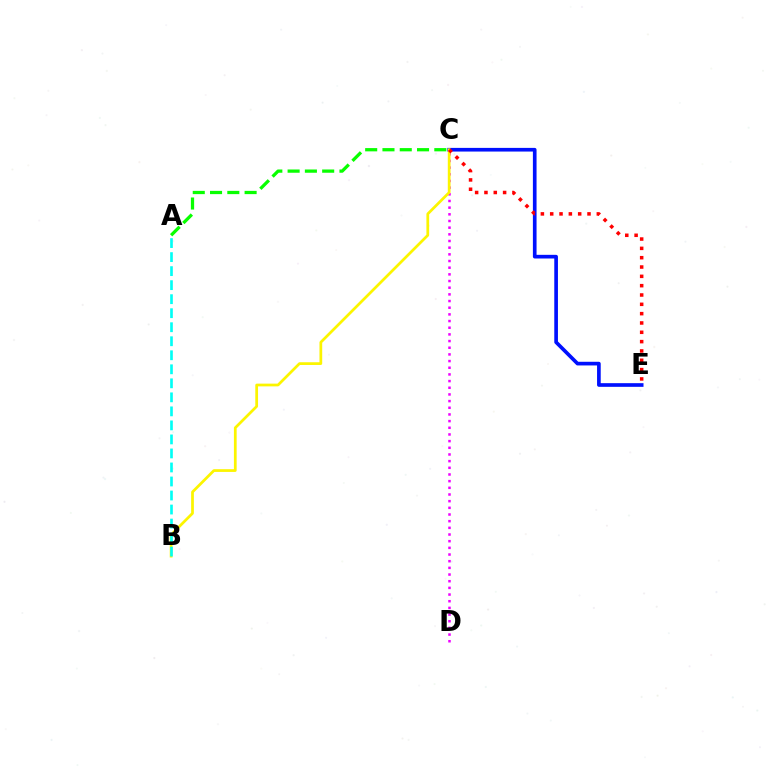{('A', 'C'): [{'color': '#08ff00', 'line_style': 'dashed', 'thickness': 2.35}], ('C', 'D'): [{'color': '#ee00ff', 'line_style': 'dotted', 'thickness': 1.81}], ('C', 'E'): [{'color': '#0010ff', 'line_style': 'solid', 'thickness': 2.64}, {'color': '#ff0000', 'line_style': 'dotted', 'thickness': 2.53}], ('B', 'C'): [{'color': '#fcf500', 'line_style': 'solid', 'thickness': 1.97}], ('A', 'B'): [{'color': '#00fff6', 'line_style': 'dashed', 'thickness': 1.91}]}